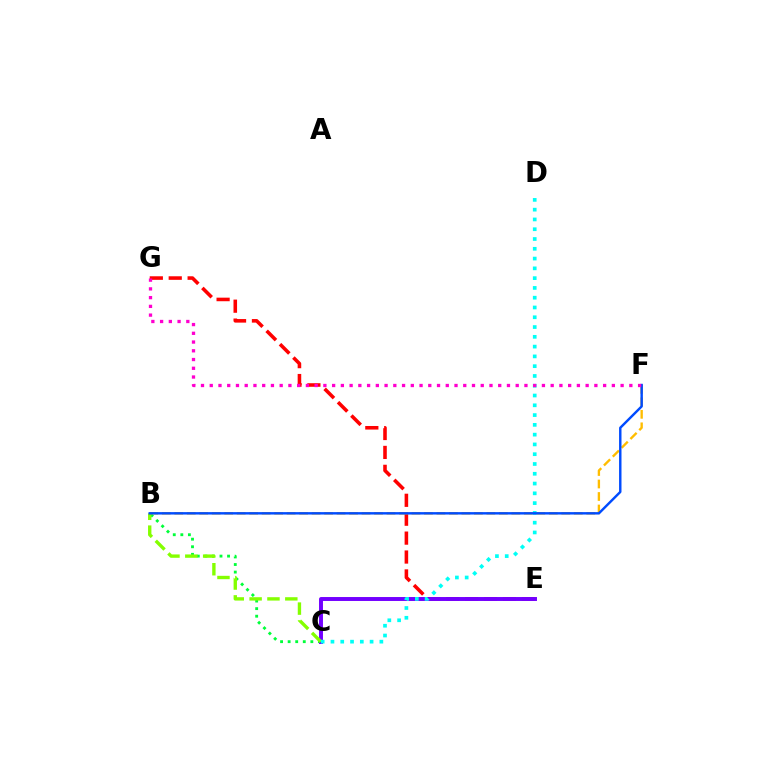{('B', 'C'): [{'color': '#00ff39', 'line_style': 'dotted', 'thickness': 2.06}, {'color': '#84ff00', 'line_style': 'dashed', 'thickness': 2.42}], ('E', 'G'): [{'color': '#ff0000', 'line_style': 'dashed', 'thickness': 2.57}], ('B', 'F'): [{'color': '#ffbd00', 'line_style': 'dashed', 'thickness': 1.7}, {'color': '#004bff', 'line_style': 'solid', 'thickness': 1.74}], ('C', 'E'): [{'color': '#7200ff', 'line_style': 'solid', 'thickness': 2.84}], ('C', 'D'): [{'color': '#00fff6', 'line_style': 'dotted', 'thickness': 2.66}], ('F', 'G'): [{'color': '#ff00cf', 'line_style': 'dotted', 'thickness': 2.38}]}